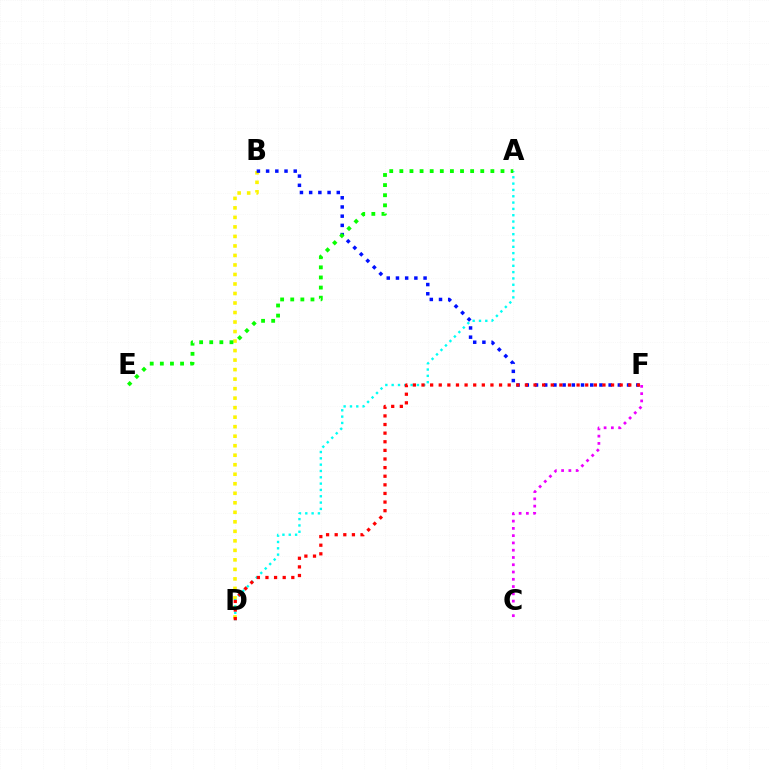{('B', 'D'): [{'color': '#fcf500', 'line_style': 'dotted', 'thickness': 2.58}], ('B', 'F'): [{'color': '#0010ff', 'line_style': 'dotted', 'thickness': 2.5}], ('A', 'D'): [{'color': '#00fff6', 'line_style': 'dotted', 'thickness': 1.72}], ('D', 'F'): [{'color': '#ff0000', 'line_style': 'dotted', 'thickness': 2.34}], ('C', 'F'): [{'color': '#ee00ff', 'line_style': 'dotted', 'thickness': 1.98}], ('A', 'E'): [{'color': '#08ff00', 'line_style': 'dotted', 'thickness': 2.75}]}